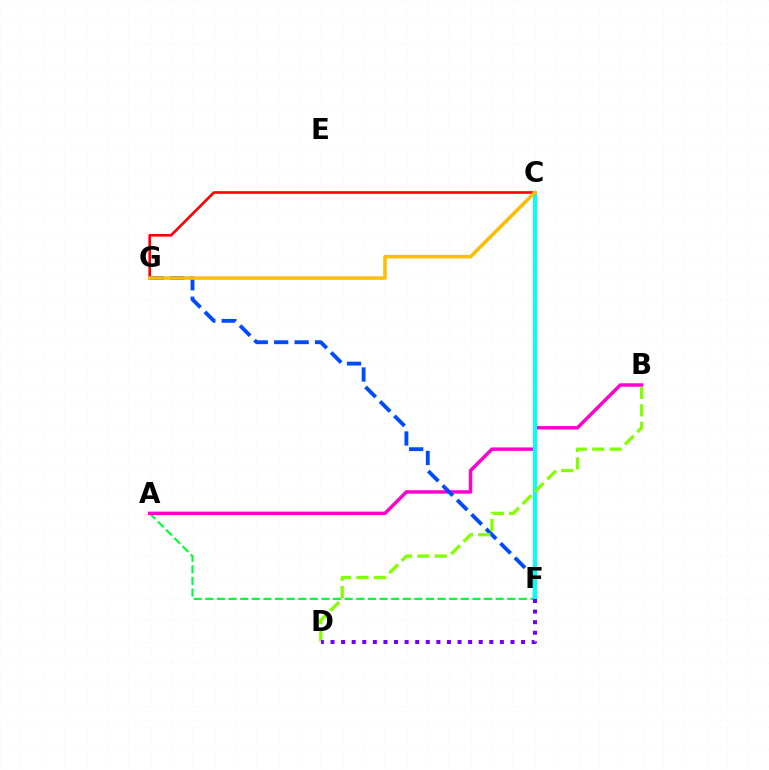{('A', 'F'): [{'color': '#00ff39', 'line_style': 'dashed', 'thickness': 1.58}], ('A', 'B'): [{'color': '#ff00cf', 'line_style': 'solid', 'thickness': 2.49}], ('C', 'G'): [{'color': '#ff0000', 'line_style': 'solid', 'thickness': 1.91}, {'color': '#ffbd00', 'line_style': 'solid', 'thickness': 2.54}], ('F', 'G'): [{'color': '#004bff', 'line_style': 'dashed', 'thickness': 2.78}], ('C', 'F'): [{'color': '#00fff6', 'line_style': 'solid', 'thickness': 2.91}], ('B', 'D'): [{'color': '#84ff00', 'line_style': 'dashed', 'thickness': 2.37}], ('D', 'F'): [{'color': '#7200ff', 'line_style': 'dotted', 'thickness': 2.88}]}